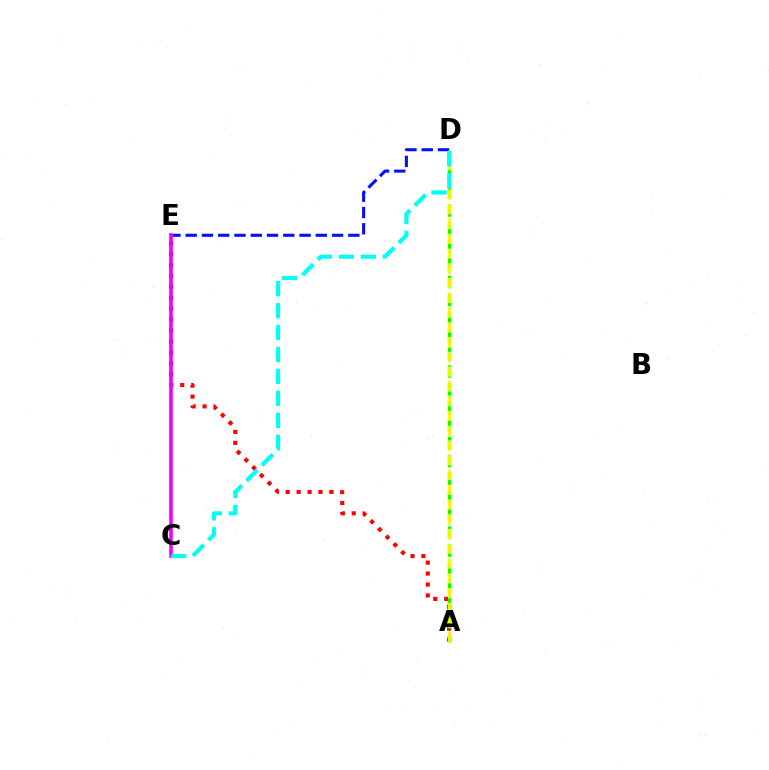{('A', 'E'): [{'color': '#ff0000', 'line_style': 'dotted', 'thickness': 2.97}], ('A', 'D'): [{'color': '#08ff00', 'line_style': 'dashed', 'thickness': 2.43}, {'color': '#fcf500', 'line_style': 'dashed', 'thickness': 2.01}], ('D', 'E'): [{'color': '#0010ff', 'line_style': 'dashed', 'thickness': 2.21}], ('C', 'E'): [{'color': '#ee00ff', 'line_style': 'solid', 'thickness': 2.57}], ('C', 'D'): [{'color': '#00fff6', 'line_style': 'dashed', 'thickness': 2.98}]}